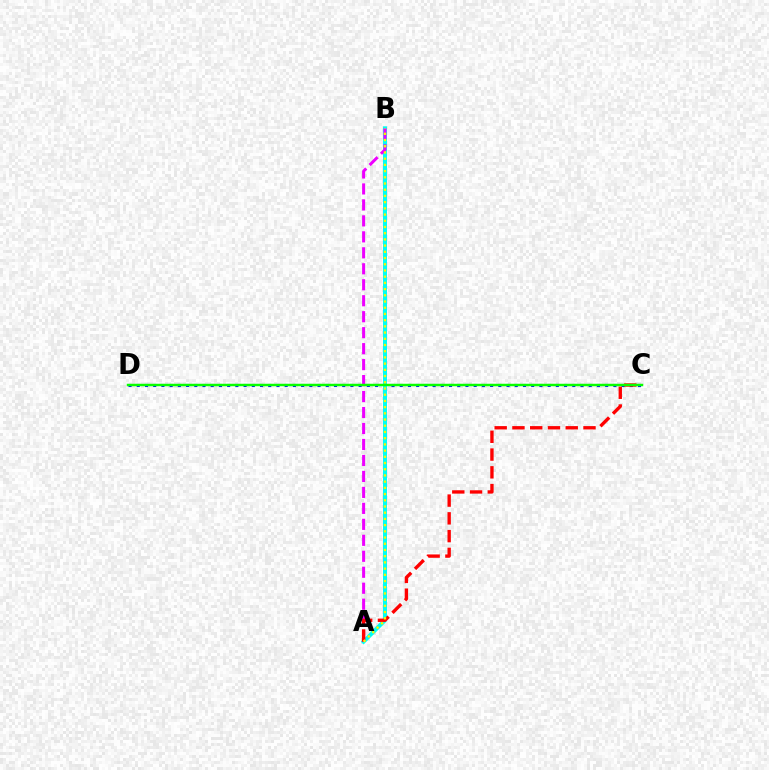{('C', 'D'): [{'color': '#0010ff', 'line_style': 'dotted', 'thickness': 2.23}, {'color': '#08ff00', 'line_style': 'solid', 'thickness': 1.78}], ('A', 'B'): [{'color': '#00fff6', 'line_style': 'solid', 'thickness': 2.86}, {'color': '#ee00ff', 'line_style': 'dashed', 'thickness': 2.17}, {'color': '#fcf500', 'line_style': 'dotted', 'thickness': 1.69}], ('A', 'C'): [{'color': '#ff0000', 'line_style': 'dashed', 'thickness': 2.41}]}